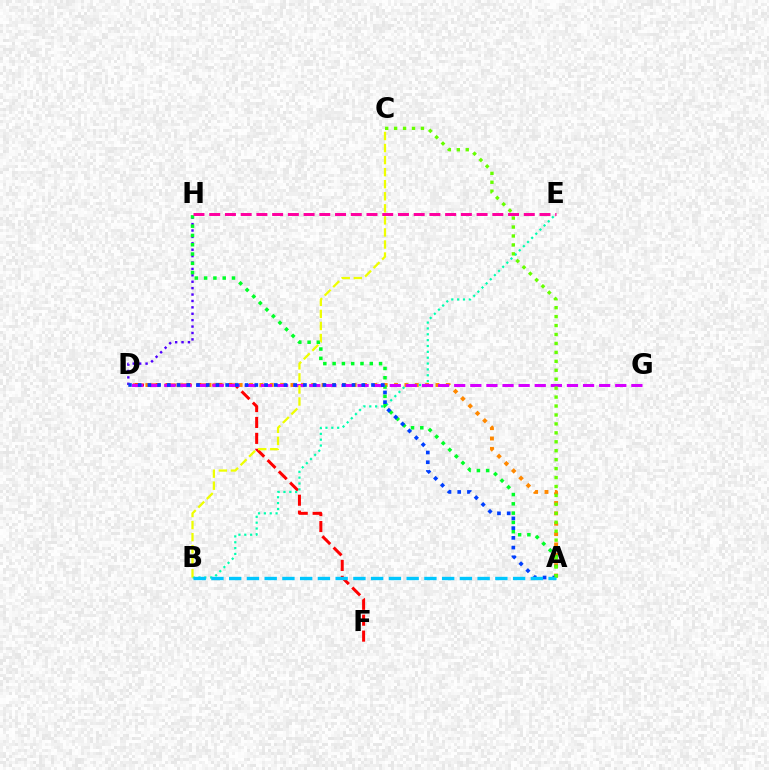{('D', 'H'): [{'color': '#4f00ff', 'line_style': 'dotted', 'thickness': 1.74}], ('A', 'D'): [{'color': '#ff8800', 'line_style': 'dotted', 'thickness': 2.82}, {'color': '#003fff', 'line_style': 'dotted', 'thickness': 2.64}], ('D', 'F'): [{'color': '#ff0000', 'line_style': 'dashed', 'thickness': 2.16}], ('B', 'E'): [{'color': '#00ffaf', 'line_style': 'dotted', 'thickness': 1.59}], ('A', 'H'): [{'color': '#00ff27', 'line_style': 'dotted', 'thickness': 2.52}], ('D', 'G'): [{'color': '#d600ff', 'line_style': 'dashed', 'thickness': 2.19}], ('E', 'H'): [{'color': '#ff00a0', 'line_style': 'dashed', 'thickness': 2.14}], ('B', 'C'): [{'color': '#eeff00', 'line_style': 'dashed', 'thickness': 1.64}], ('A', 'B'): [{'color': '#00c7ff', 'line_style': 'dashed', 'thickness': 2.41}], ('A', 'C'): [{'color': '#66ff00', 'line_style': 'dotted', 'thickness': 2.43}]}